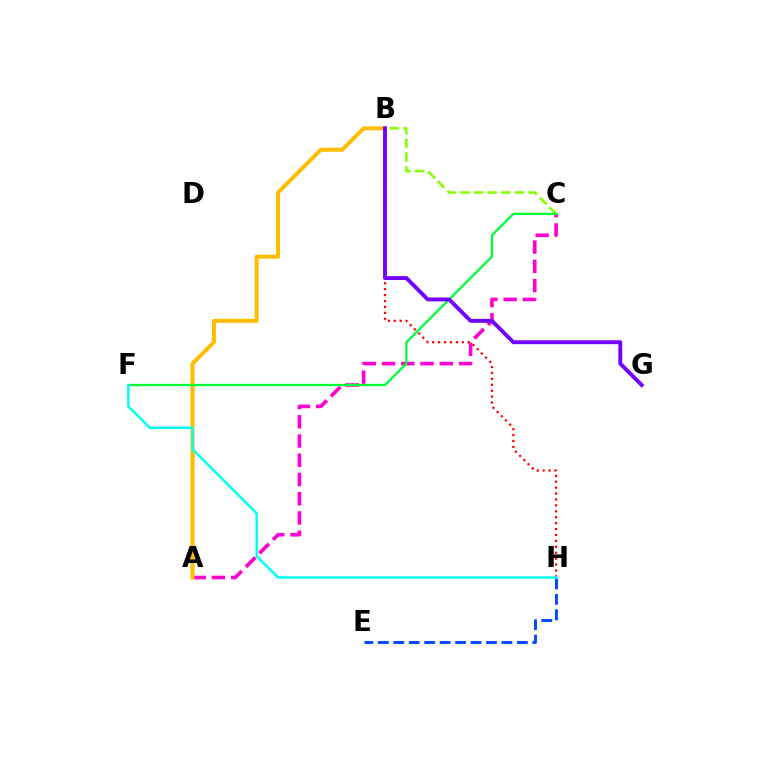{('A', 'C'): [{'color': '#ff00cf', 'line_style': 'dashed', 'thickness': 2.61}], ('E', 'H'): [{'color': '#004bff', 'line_style': 'dashed', 'thickness': 2.1}], ('A', 'B'): [{'color': '#ffbd00', 'line_style': 'solid', 'thickness': 2.88}], ('B', 'H'): [{'color': '#ff0000', 'line_style': 'dotted', 'thickness': 1.61}], ('B', 'C'): [{'color': '#84ff00', 'line_style': 'dashed', 'thickness': 1.85}], ('C', 'F'): [{'color': '#00ff39', 'line_style': 'solid', 'thickness': 1.65}], ('B', 'G'): [{'color': '#7200ff', 'line_style': 'solid', 'thickness': 2.8}], ('F', 'H'): [{'color': '#00fff6', 'line_style': 'solid', 'thickness': 1.78}]}